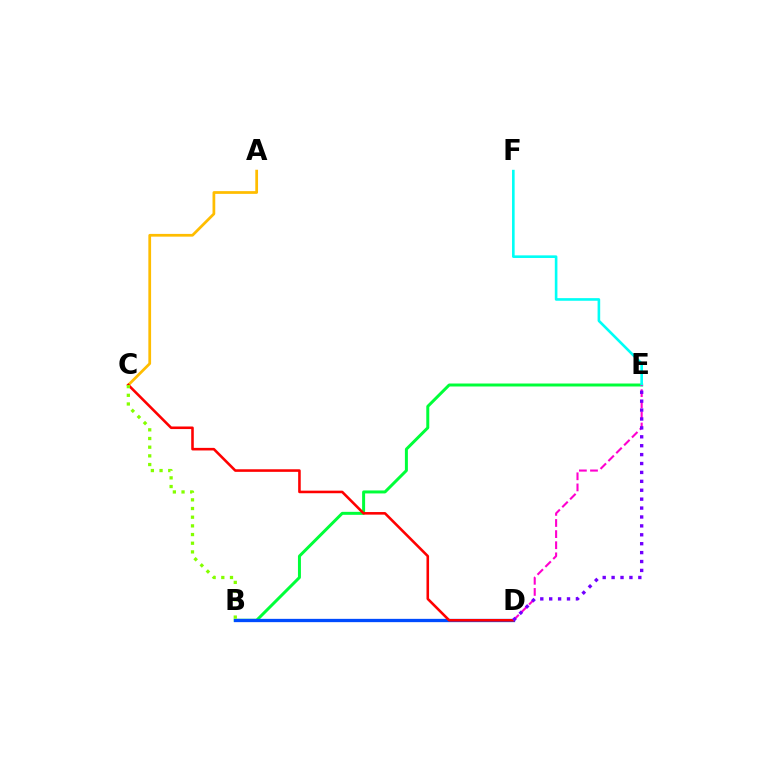{('B', 'E'): [{'color': '#00ff39', 'line_style': 'solid', 'thickness': 2.15}], ('A', 'C'): [{'color': '#ffbd00', 'line_style': 'solid', 'thickness': 1.97}], ('E', 'F'): [{'color': '#00fff6', 'line_style': 'solid', 'thickness': 1.88}], ('B', 'D'): [{'color': '#004bff', 'line_style': 'solid', 'thickness': 2.37}], ('C', 'D'): [{'color': '#ff0000', 'line_style': 'solid', 'thickness': 1.86}], ('D', 'E'): [{'color': '#ff00cf', 'line_style': 'dashed', 'thickness': 1.51}, {'color': '#7200ff', 'line_style': 'dotted', 'thickness': 2.42}], ('B', 'C'): [{'color': '#84ff00', 'line_style': 'dotted', 'thickness': 2.36}]}